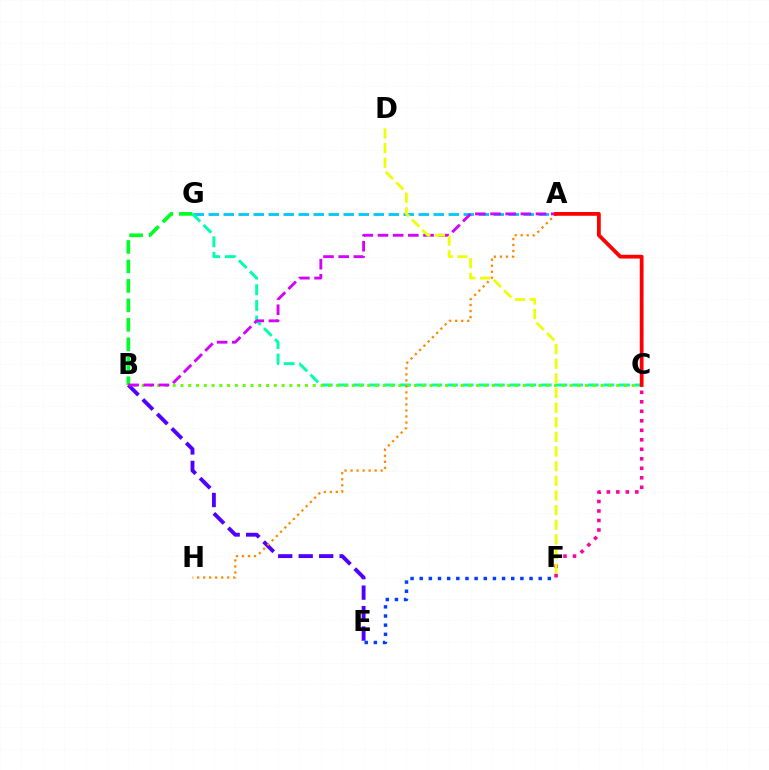{('A', 'G'): [{'color': '#00c7ff', 'line_style': 'dashed', 'thickness': 2.04}], ('C', 'G'): [{'color': '#00ffaf', 'line_style': 'dashed', 'thickness': 2.12}], ('B', 'C'): [{'color': '#66ff00', 'line_style': 'dotted', 'thickness': 2.11}], ('E', 'F'): [{'color': '#003fff', 'line_style': 'dotted', 'thickness': 2.49}], ('B', 'E'): [{'color': '#4f00ff', 'line_style': 'dashed', 'thickness': 2.78}], ('A', 'H'): [{'color': '#ff8800', 'line_style': 'dotted', 'thickness': 1.64}], ('B', 'G'): [{'color': '#00ff27', 'line_style': 'dashed', 'thickness': 2.65}], ('A', 'B'): [{'color': '#d600ff', 'line_style': 'dashed', 'thickness': 2.06}], ('C', 'F'): [{'color': '#ff00a0', 'line_style': 'dotted', 'thickness': 2.58}], ('A', 'C'): [{'color': '#ff0000', 'line_style': 'solid', 'thickness': 2.71}], ('D', 'F'): [{'color': '#eeff00', 'line_style': 'dashed', 'thickness': 1.99}]}